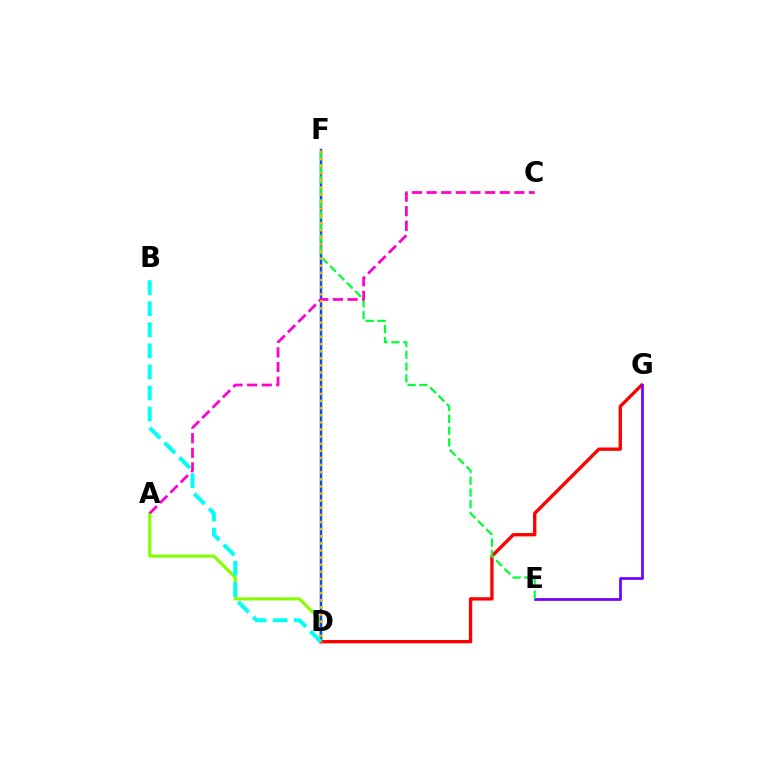{('A', 'D'): [{'color': '#84ff00', 'line_style': 'solid', 'thickness': 2.23}], ('D', 'F'): [{'color': '#004bff', 'line_style': 'solid', 'thickness': 1.8}, {'color': '#ffbd00', 'line_style': 'dotted', 'thickness': 1.93}], ('D', 'G'): [{'color': '#ff0000', 'line_style': 'solid', 'thickness': 2.4}], ('B', 'D'): [{'color': '#00fff6', 'line_style': 'dashed', 'thickness': 2.86}], ('E', 'G'): [{'color': '#7200ff', 'line_style': 'solid', 'thickness': 1.97}], ('E', 'F'): [{'color': '#00ff39', 'line_style': 'dashed', 'thickness': 1.6}], ('A', 'C'): [{'color': '#ff00cf', 'line_style': 'dashed', 'thickness': 1.99}]}